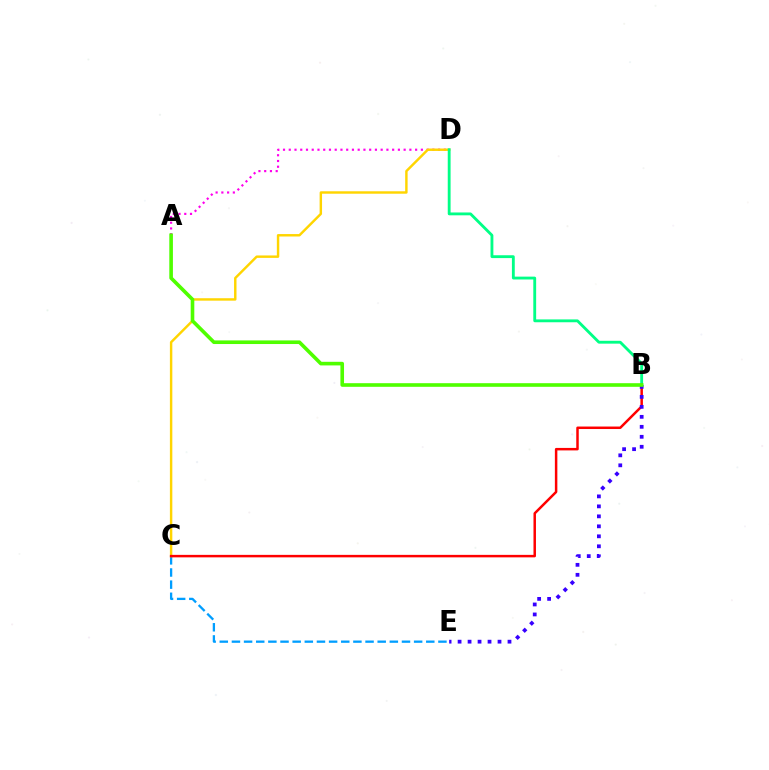{('A', 'D'): [{'color': '#ff00ed', 'line_style': 'dotted', 'thickness': 1.56}], ('C', 'E'): [{'color': '#009eff', 'line_style': 'dashed', 'thickness': 1.65}], ('C', 'D'): [{'color': '#ffd500', 'line_style': 'solid', 'thickness': 1.75}], ('B', 'D'): [{'color': '#00ff86', 'line_style': 'solid', 'thickness': 2.05}], ('B', 'C'): [{'color': '#ff0000', 'line_style': 'solid', 'thickness': 1.79}], ('B', 'E'): [{'color': '#3700ff', 'line_style': 'dotted', 'thickness': 2.71}], ('A', 'B'): [{'color': '#4fff00', 'line_style': 'solid', 'thickness': 2.6}]}